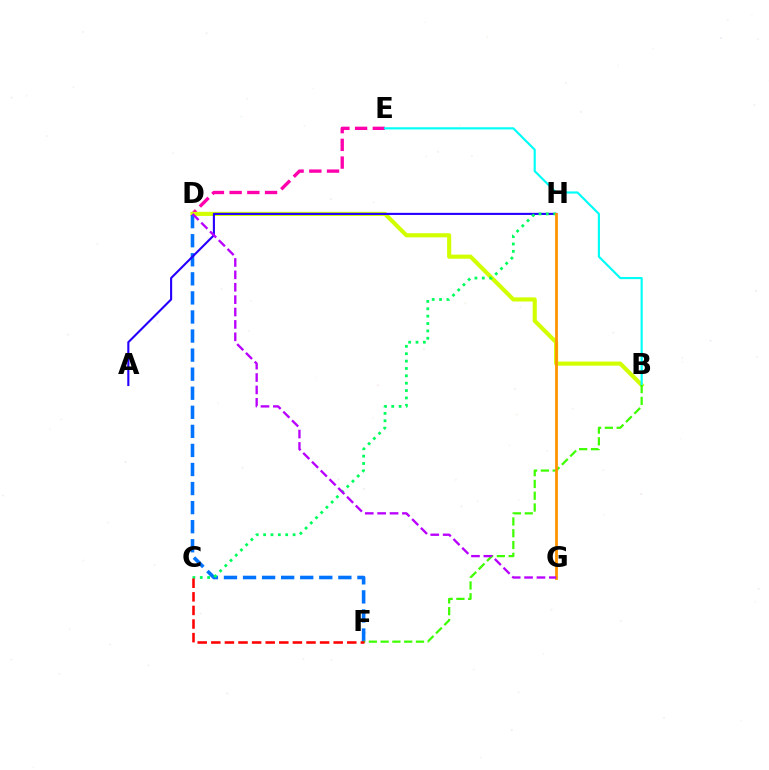{('D', 'E'): [{'color': '#ff00ac', 'line_style': 'dashed', 'thickness': 2.41}], ('B', 'D'): [{'color': '#d1ff00', 'line_style': 'solid', 'thickness': 2.96}], ('B', 'E'): [{'color': '#00fff6', 'line_style': 'solid', 'thickness': 1.56}], ('D', 'F'): [{'color': '#0074ff', 'line_style': 'dashed', 'thickness': 2.59}], ('B', 'F'): [{'color': '#3dff00', 'line_style': 'dashed', 'thickness': 1.6}], ('A', 'H'): [{'color': '#2500ff', 'line_style': 'solid', 'thickness': 1.52}], ('C', 'H'): [{'color': '#00ff5c', 'line_style': 'dotted', 'thickness': 2.0}], ('C', 'F'): [{'color': '#ff0000', 'line_style': 'dashed', 'thickness': 1.85}], ('G', 'H'): [{'color': '#ff9400', 'line_style': 'solid', 'thickness': 2.01}], ('D', 'G'): [{'color': '#b900ff', 'line_style': 'dashed', 'thickness': 1.68}]}